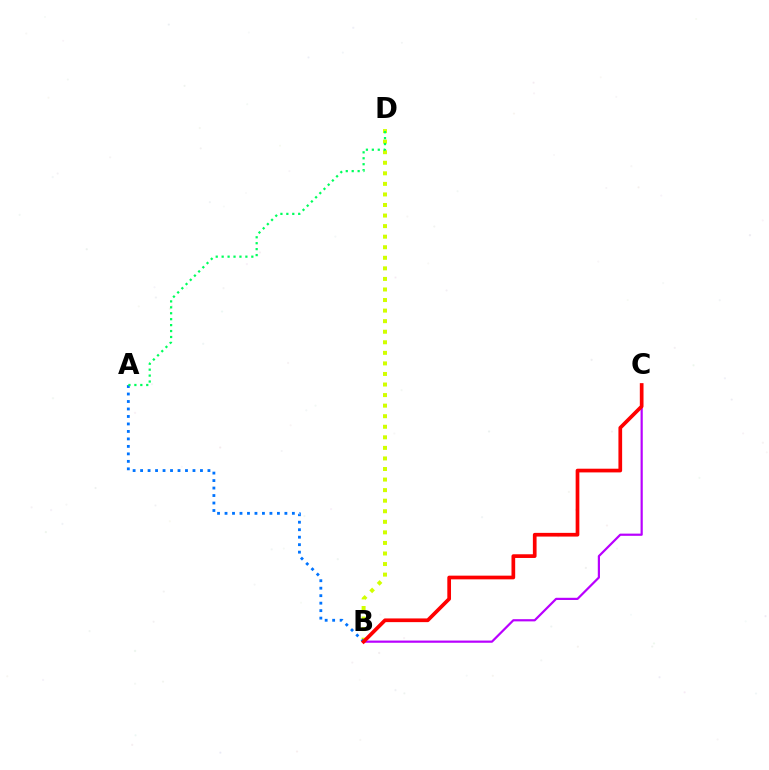{('B', 'C'): [{'color': '#b900ff', 'line_style': 'solid', 'thickness': 1.59}, {'color': '#ff0000', 'line_style': 'solid', 'thickness': 2.66}], ('B', 'D'): [{'color': '#d1ff00', 'line_style': 'dotted', 'thickness': 2.87}], ('A', 'B'): [{'color': '#0074ff', 'line_style': 'dotted', 'thickness': 2.03}], ('A', 'D'): [{'color': '#00ff5c', 'line_style': 'dotted', 'thickness': 1.61}]}